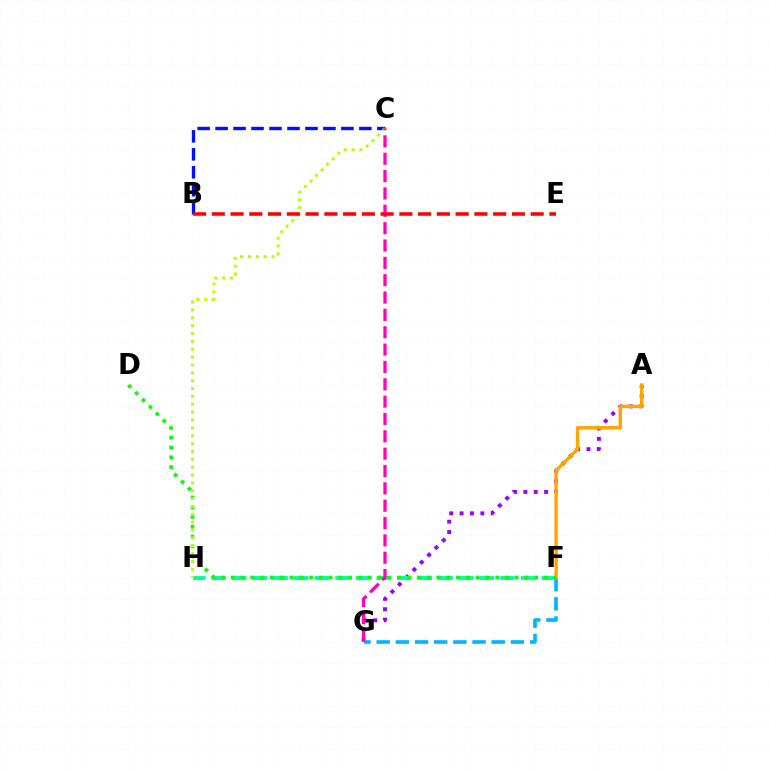{('A', 'G'): [{'color': '#9b00ff', 'line_style': 'dotted', 'thickness': 2.82}], ('F', 'H'): [{'color': '#00ff9d', 'line_style': 'dashed', 'thickness': 2.8}], ('F', 'G'): [{'color': '#00b5ff', 'line_style': 'dashed', 'thickness': 2.61}], ('A', 'F'): [{'color': '#ffa500', 'line_style': 'solid', 'thickness': 2.45}], ('D', 'F'): [{'color': '#08ff00', 'line_style': 'dotted', 'thickness': 2.66}], ('B', 'C'): [{'color': '#0010ff', 'line_style': 'dashed', 'thickness': 2.44}], ('C', 'H'): [{'color': '#b3ff00', 'line_style': 'dotted', 'thickness': 2.14}], ('C', 'G'): [{'color': '#ff00bd', 'line_style': 'dashed', 'thickness': 2.36}], ('B', 'E'): [{'color': '#ff0000', 'line_style': 'dashed', 'thickness': 2.55}]}